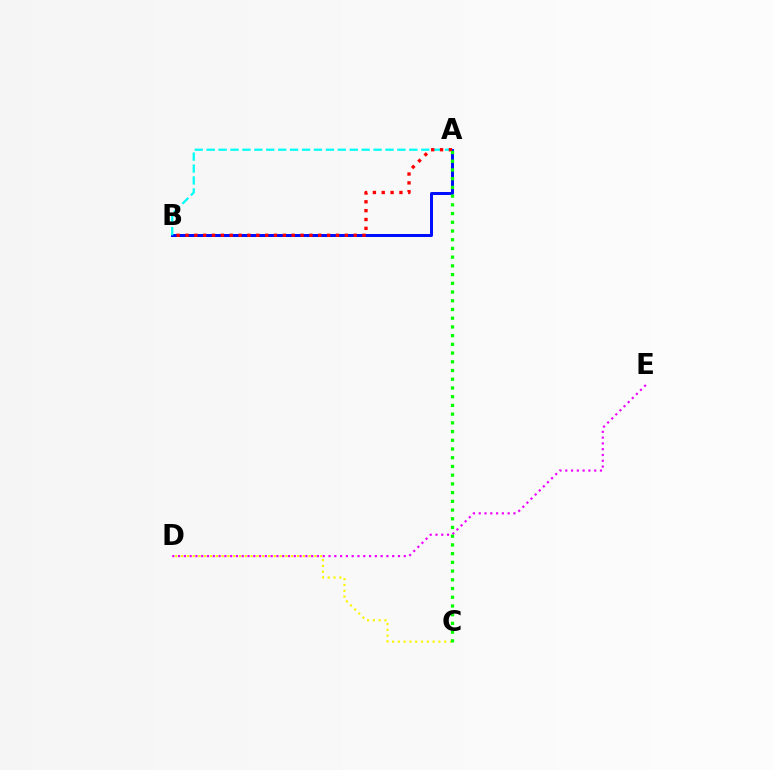{('A', 'B'): [{'color': '#0010ff', 'line_style': 'solid', 'thickness': 2.15}, {'color': '#00fff6', 'line_style': 'dashed', 'thickness': 1.62}, {'color': '#ff0000', 'line_style': 'dotted', 'thickness': 2.41}], ('C', 'D'): [{'color': '#fcf500', 'line_style': 'dotted', 'thickness': 1.57}], ('D', 'E'): [{'color': '#ee00ff', 'line_style': 'dotted', 'thickness': 1.57}], ('A', 'C'): [{'color': '#08ff00', 'line_style': 'dotted', 'thickness': 2.37}]}